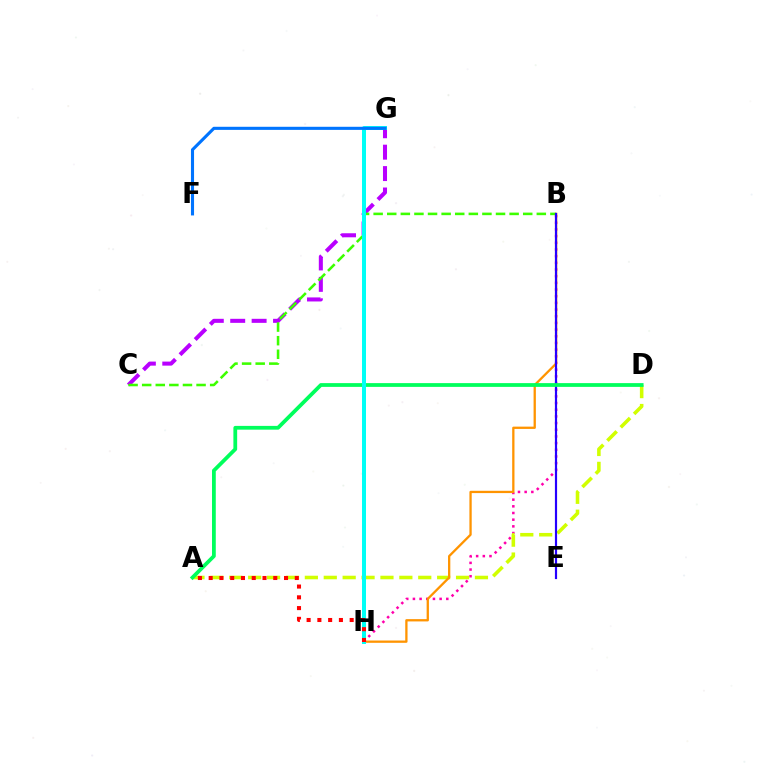{('C', 'G'): [{'color': '#b900ff', 'line_style': 'dashed', 'thickness': 2.91}], ('B', 'H'): [{'color': '#ff00ac', 'line_style': 'dotted', 'thickness': 1.81}, {'color': '#ff9400', 'line_style': 'solid', 'thickness': 1.65}], ('B', 'C'): [{'color': '#3dff00', 'line_style': 'dashed', 'thickness': 1.85}], ('A', 'D'): [{'color': '#d1ff00', 'line_style': 'dashed', 'thickness': 2.57}, {'color': '#00ff5c', 'line_style': 'solid', 'thickness': 2.71}], ('B', 'E'): [{'color': '#2500ff', 'line_style': 'solid', 'thickness': 1.57}], ('G', 'H'): [{'color': '#00fff6', 'line_style': 'solid', 'thickness': 2.87}], ('A', 'H'): [{'color': '#ff0000', 'line_style': 'dotted', 'thickness': 2.92}], ('F', 'G'): [{'color': '#0074ff', 'line_style': 'solid', 'thickness': 2.23}]}